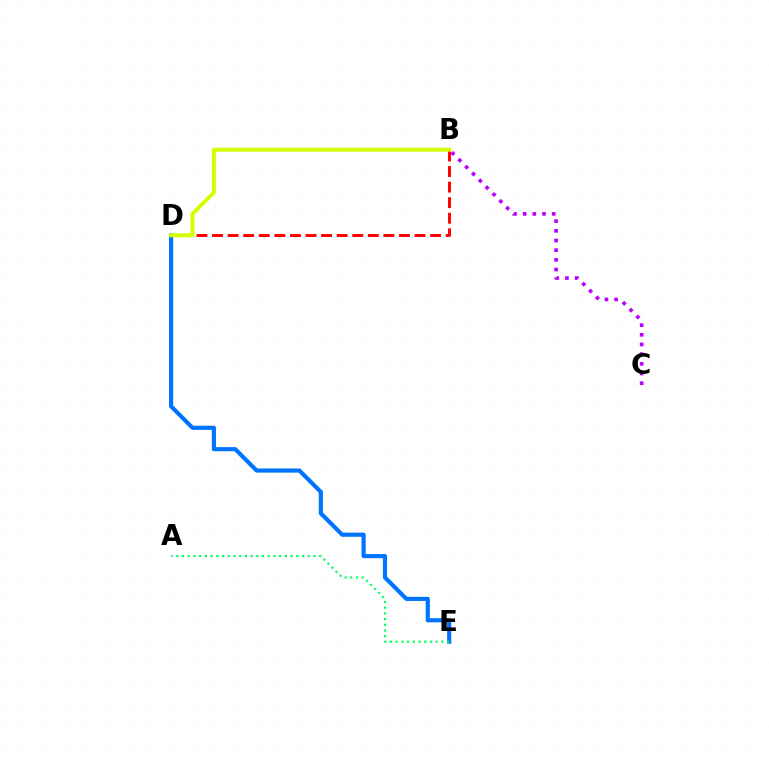{('D', 'E'): [{'color': '#0074ff', 'line_style': 'solid', 'thickness': 2.99}], ('B', 'C'): [{'color': '#b900ff', 'line_style': 'dotted', 'thickness': 2.63}], ('B', 'D'): [{'color': '#ff0000', 'line_style': 'dashed', 'thickness': 2.12}, {'color': '#d1ff00', 'line_style': 'solid', 'thickness': 2.83}], ('A', 'E'): [{'color': '#00ff5c', 'line_style': 'dotted', 'thickness': 1.55}]}